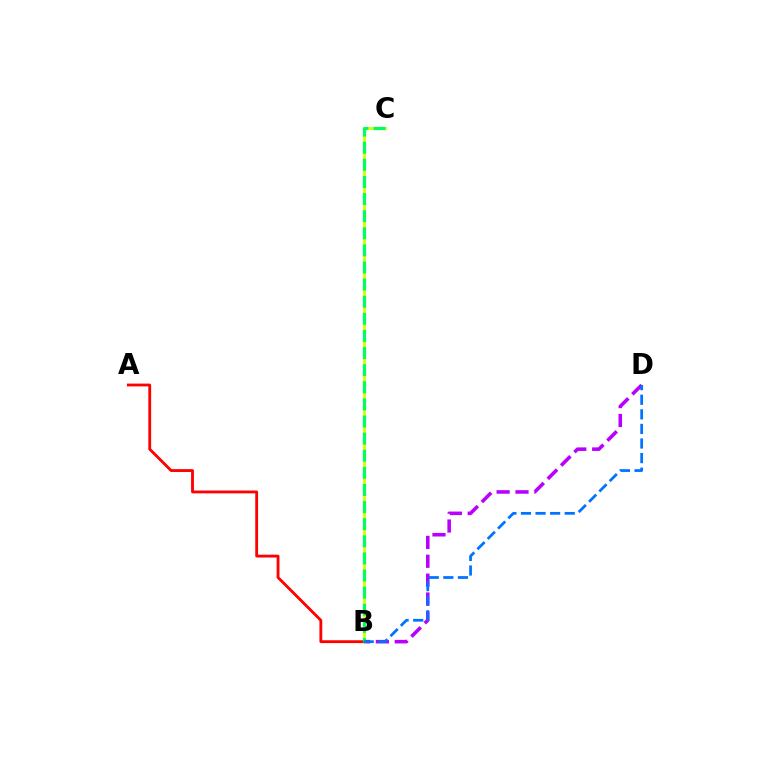{('B', 'D'): [{'color': '#b900ff', 'line_style': 'dashed', 'thickness': 2.56}, {'color': '#0074ff', 'line_style': 'dashed', 'thickness': 1.98}], ('B', 'C'): [{'color': '#d1ff00', 'line_style': 'solid', 'thickness': 2.05}, {'color': '#00ff5c', 'line_style': 'dashed', 'thickness': 2.32}], ('A', 'B'): [{'color': '#ff0000', 'line_style': 'solid', 'thickness': 2.04}]}